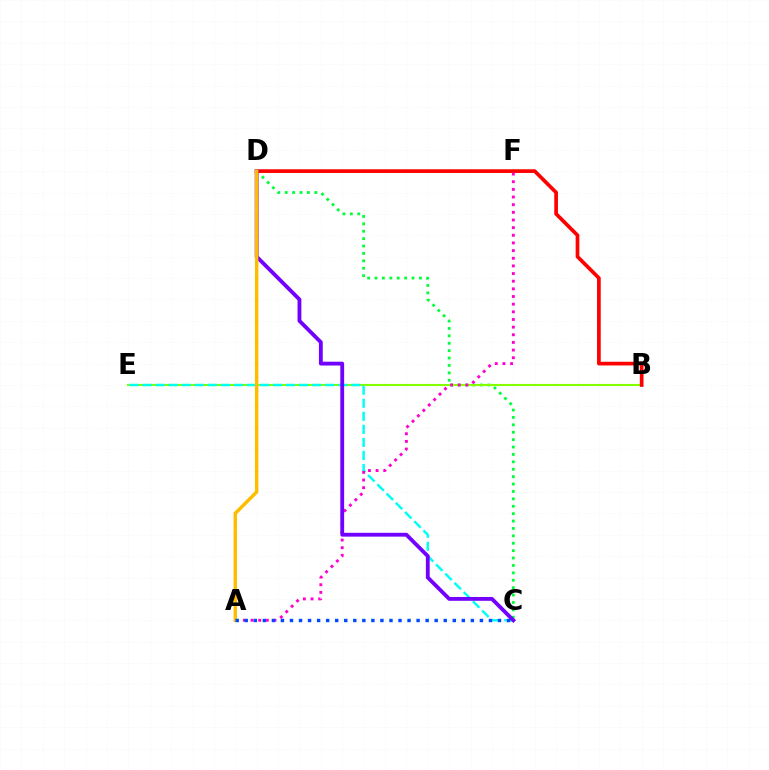{('C', 'D'): [{'color': '#00ff39', 'line_style': 'dotted', 'thickness': 2.01}, {'color': '#7200ff', 'line_style': 'solid', 'thickness': 2.76}], ('B', 'E'): [{'color': '#84ff00', 'line_style': 'solid', 'thickness': 1.51}], ('B', 'D'): [{'color': '#ff0000', 'line_style': 'solid', 'thickness': 2.66}], ('C', 'E'): [{'color': '#00fff6', 'line_style': 'dashed', 'thickness': 1.77}], ('A', 'F'): [{'color': '#ff00cf', 'line_style': 'dotted', 'thickness': 2.08}], ('A', 'D'): [{'color': '#ffbd00', 'line_style': 'solid', 'thickness': 2.49}], ('A', 'C'): [{'color': '#004bff', 'line_style': 'dotted', 'thickness': 2.46}]}